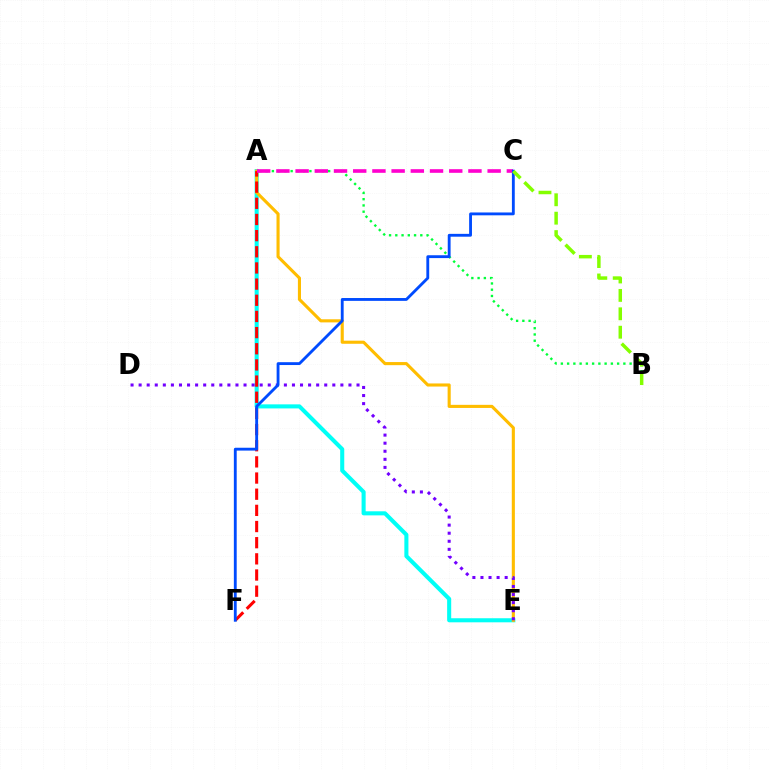{('A', 'B'): [{'color': '#00ff39', 'line_style': 'dotted', 'thickness': 1.7}], ('A', 'E'): [{'color': '#00fff6', 'line_style': 'solid', 'thickness': 2.93}, {'color': '#ffbd00', 'line_style': 'solid', 'thickness': 2.23}], ('A', 'F'): [{'color': '#ff0000', 'line_style': 'dashed', 'thickness': 2.2}], ('D', 'E'): [{'color': '#7200ff', 'line_style': 'dotted', 'thickness': 2.19}], ('A', 'C'): [{'color': '#ff00cf', 'line_style': 'dashed', 'thickness': 2.61}], ('C', 'F'): [{'color': '#004bff', 'line_style': 'solid', 'thickness': 2.05}], ('B', 'C'): [{'color': '#84ff00', 'line_style': 'dashed', 'thickness': 2.5}]}